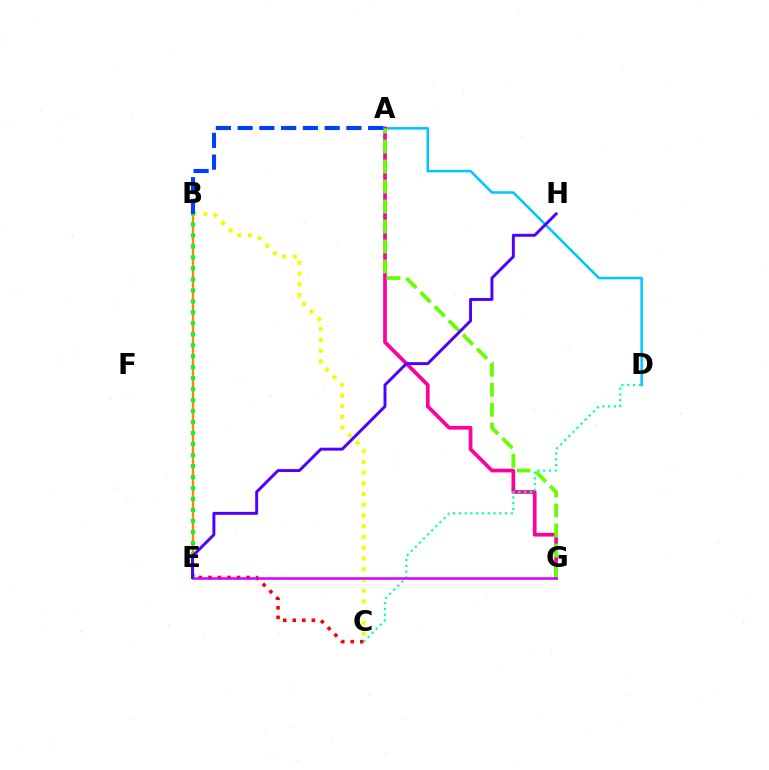{('B', 'C'): [{'color': '#eeff00', 'line_style': 'dotted', 'thickness': 2.92}], ('A', 'D'): [{'color': '#00c7ff', 'line_style': 'solid', 'thickness': 1.82}], ('C', 'E'): [{'color': '#ff0000', 'line_style': 'dotted', 'thickness': 2.59}], ('A', 'G'): [{'color': '#ff00a0', 'line_style': 'solid', 'thickness': 2.67}, {'color': '#66ff00', 'line_style': 'dashed', 'thickness': 2.72}], ('B', 'E'): [{'color': '#ff8800', 'line_style': 'solid', 'thickness': 1.7}, {'color': '#00ff27', 'line_style': 'dotted', 'thickness': 2.98}], ('C', 'D'): [{'color': '#00ffaf', 'line_style': 'dotted', 'thickness': 1.57}], ('E', 'G'): [{'color': '#d600ff', 'line_style': 'solid', 'thickness': 1.82}], ('E', 'H'): [{'color': '#4f00ff', 'line_style': 'solid', 'thickness': 2.12}], ('A', 'B'): [{'color': '#003fff', 'line_style': 'dashed', 'thickness': 2.96}]}